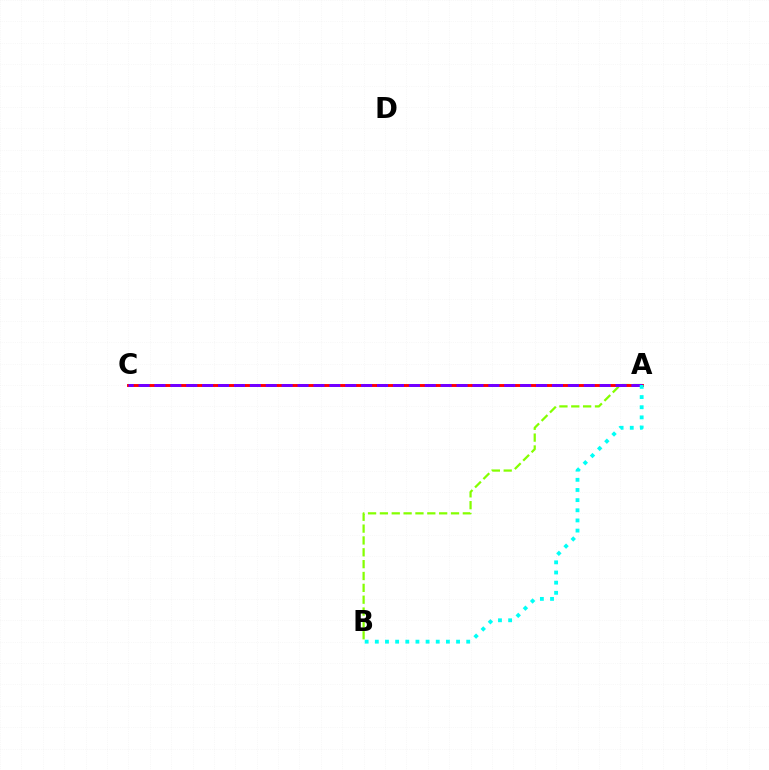{('A', 'B'): [{'color': '#84ff00', 'line_style': 'dashed', 'thickness': 1.61}, {'color': '#00fff6', 'line_style': 'dotted', 'thickness': 2.76}], ('A', 'C'): [{'color': '#ff0000', 'line_style': 'solid', 'thickness': 2.09}, {'color': '#7200ff', 'line_style': 'dashed', 'thickness': 2.16}]}